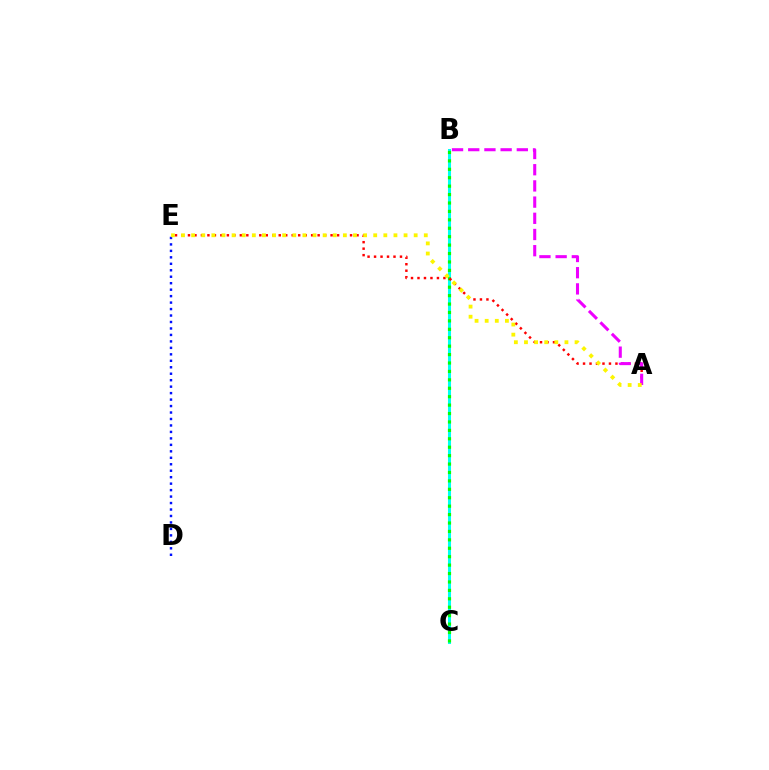{('B', 'C'): [{'color': '#00fff6', 'line_style': 'solid', 'thickness': 2.18}, {'color': '#08ff00', 'line_style': 'dotted', 'thickness': 2.29}], ('A', 'E'): [{'color': '#ff0000', 'line_style': 'dotted', 'thickness': 1.76}, {'color': '#fcf500', 'line_style': 'dotted', 'thickness': 2.75}], ('A', 'B'): [{'color': '#ee00ff', 'line_style': 'dashed', 'thickness': 2.2}], ('D', 'E'): [{'color': '#0010ff', 'line_style': 'dotted', 'thickness': 1.76}]}